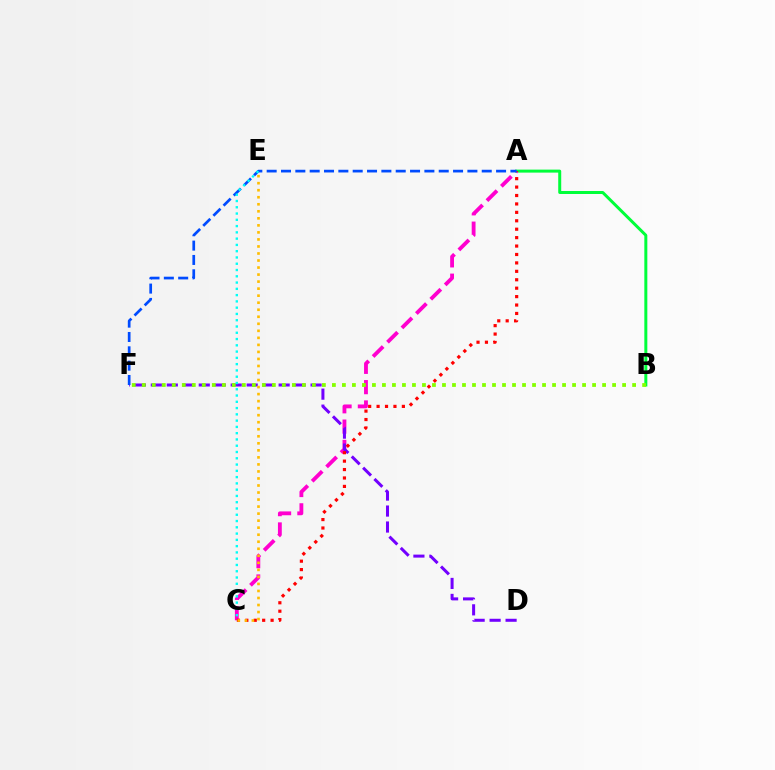{('A', 'B'): [{'color': '#00ff39', 'line_style': 'solid', 'thickness': 2.16}], ('A', 'C'): [{'color': '#ff00cf', 'line_style': 'dashed', 'thickness': 2.76}, {'color': '#ff0000', 'line_style': 'dotted', 'thickness': 2.29}], ('D', 'F'): [{'color': '#7200ff', 'line_style': 'dashed', 'thickness': 2.17}], ('B', 'F'): [{'color': '#84ff00', 'line_style': 'dotted', 'thickness': 2.72}], ('C', 'E'): [{'color': '#ffbd00', 'line_style': 'dotted', 'thickness': 1.91}, {'color': '#00fff6', 'line_style': 'dotted', 'thickness': 1.71}], ('A', 'F'): [{'color': '#004bff', 'line_style': 'dashed', 'thickness': 1.95}]}